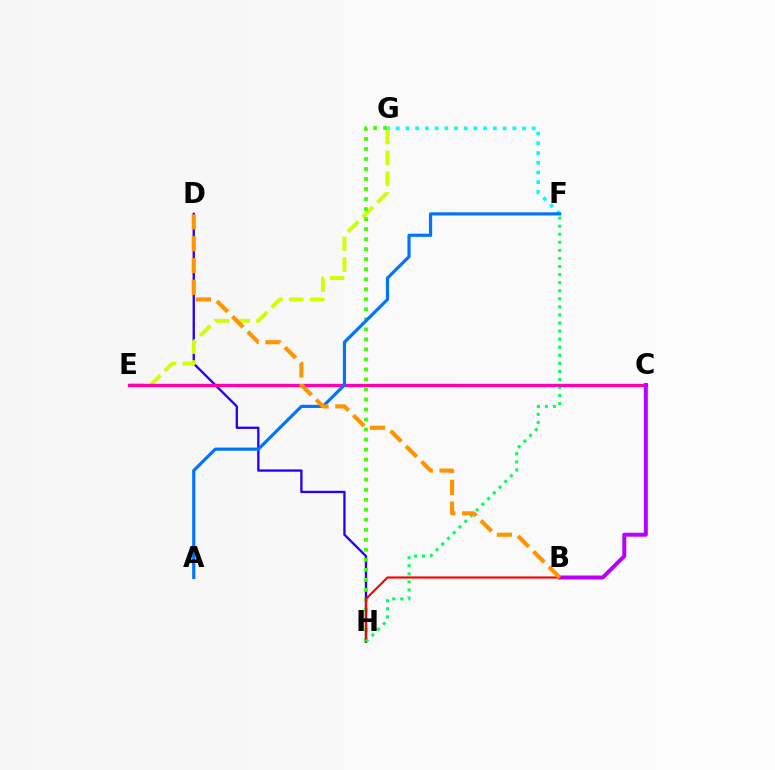{('D', 'H'): [{'color': '#2500ff', 'line_style': 'solid', 'thickness': 1.67}], ('F', 'G'): [{'color': '#00fff6', 'line_style': 'dotted', 'thickness': 2.64}], ('E', 'G'): [{'color': '#d1ff00', 'line_style': 'dashed', 'thickness': 2.82}], ('G', 'H'): [{'color': '#3dff00', 'line_style': 'dotted', 'thickness': 2.72}], ('B', 'H'): [{'color': '#ff0000', 'line_style': 'solid', 'thickness': 1.53}], ('F', 'H'): [{'color': '#00ff5c', 'line_style': 'dotted', 'thickness': 2.19}], ('C', 'E'): [{'color': '#ff00ac', 'line_style': 'solid', 'thickness': 2.39}], ('B', 'C'): [{'color': '#b900ff', 'line_style': 'solid', 'thickness': 2.86}], ('A', 'F'): [{'color': '#0074ff', 'line_style': 'solid', 'thickness': 2.28}], ('B', 'D'): [{'color': '#ff9400', 'line_style': 'dashed', 'thickness': 2.96}]}